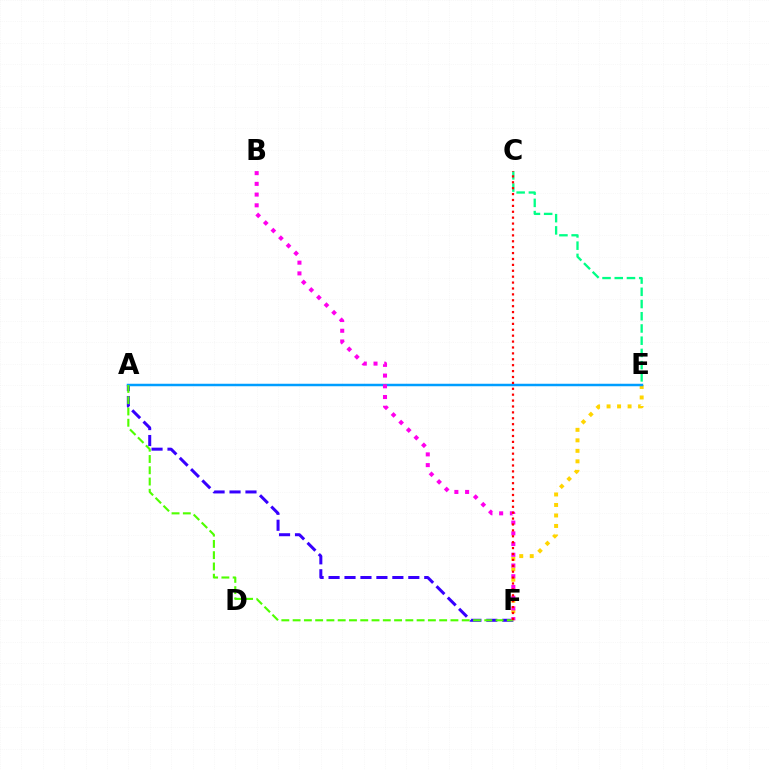{('E', 'F'): [{'color': '#ffd500', 'line_style': 'dotted', 'thickness': 2.85}], ('C', 'E'): [{'color': '#00ff86', 'line_style': 'dashed', 'thickness': 1.66}], ('A', 'F'): [{'color': '#3700ff', 'line_style': 'dashed', 'thickness': 2.17}, {'color': '#4fff00', 'line_style': 'dashed', 'thickness': 1.53}], ('A', 'E'): [{'color': '#009eff', 'line_style': 'solid', 'thickness': 1.8}], ('B', 'F'): [{'color': '#ff00ed', 'line_style': 'dotted', 'thickness': 2.91}], ('C', 'F'): [{'color': '#ff0000', 'line_style': 'dotted', 'thickness': 1.6}]}